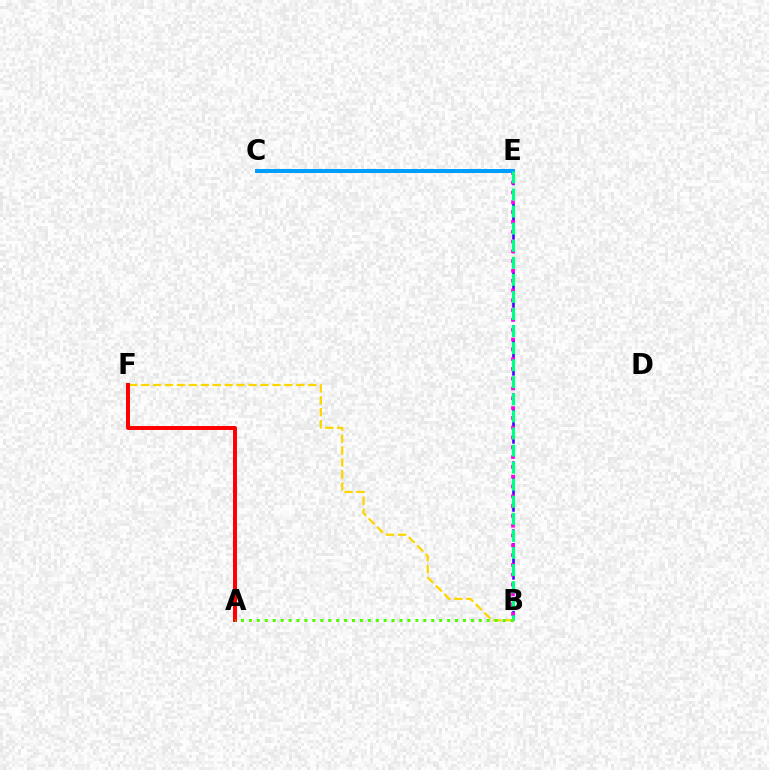{('B', 'E'): [{'color': '#3700ff', 'line_style': 'dashed', 'thickness': 1.85}, {'color': '#ff00ed', 'line_style': 'dotted', 'thickness': 2.66}, {'color': '#00ff86', 'line_style': 'dashed', 'thickness': 2.32}], ('C', 'E'): [{'color': '#009eff', 'line_style': 'solid', 'thickness': 2.86}], ('B', 'F'): [{'color': '#ffd500', 'line_style': 'dashed', 'thickness': 1.62}], ('A', 'F'): [{'color': '#ff0000', 'line_style': 'solid', 'thickness': 2.85}], ('A', 'B'): [{'color': '#4fff00', 'line_style': 'dotted', 'thickness': 2.15}]}